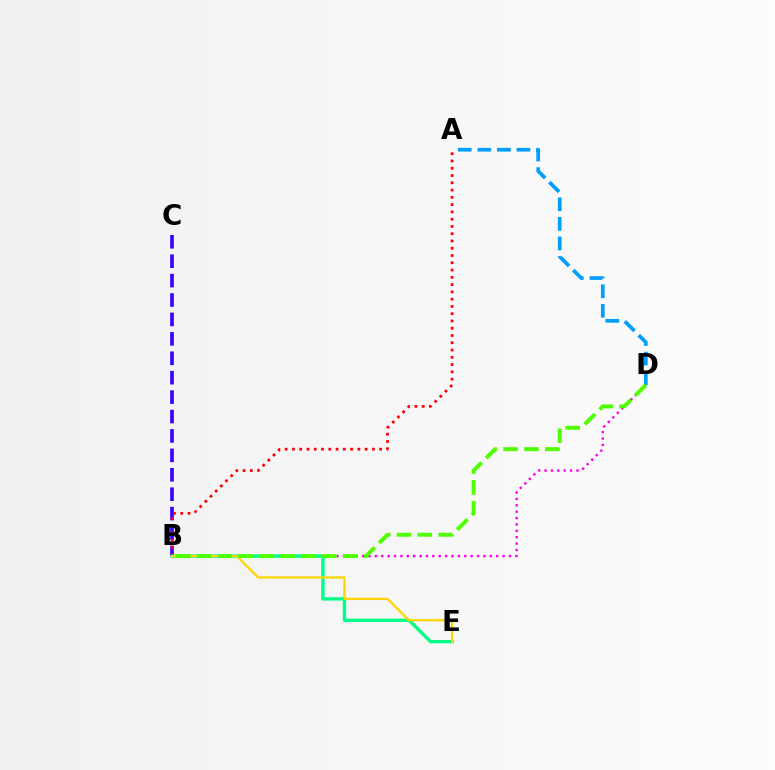{('B', 'C'): [{'color': '#3700ff', 'line_style': 'dashed', 'thickness': 2.64}], ('B', 'D'): [{'color': '#ff00ed', 'line_style': 'dotted', 'thickness': 1.74}, {'color': '#4fff00', 'line_style': 'dashed', 'thickness': 2.84}], ('A', 'B'): [{'color': '#ff0000', 'line_style': 'dotted', 'thickness': 1.98}], ('B', 'E'): [{'color': '#00ff86', 'line_style': 'solid', 'thickness': 2.43}, {'color': '#ffd500', 'line_style': 'solid', 'thickness': 1.61}], ('A', 'D'): [{'color': '#009eff', 'line_style': 'dashed', 'thickness': 2.66}]}